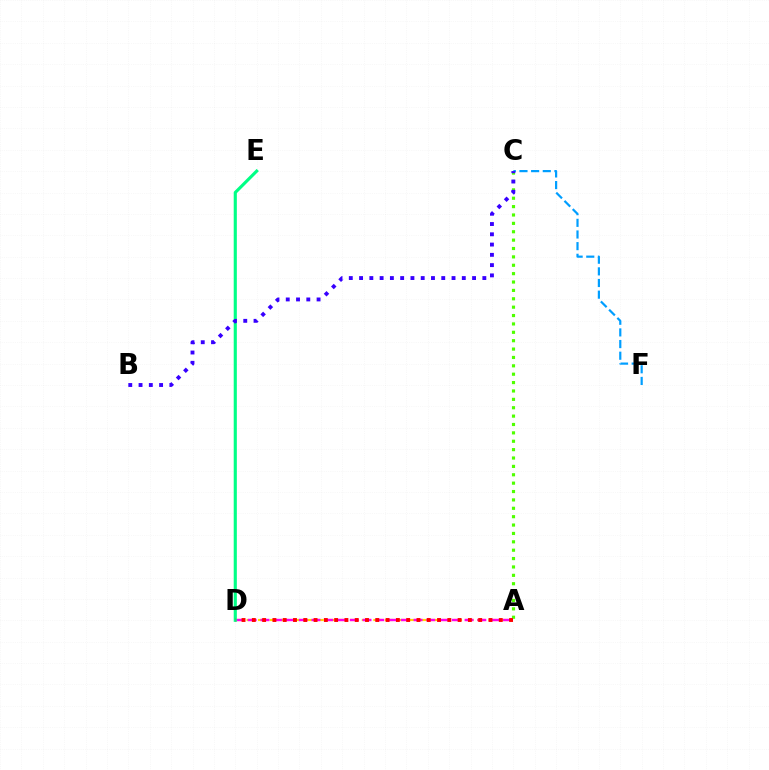{('C', 'F'): [{'color': '#009eff', 'line_style': 'dashed', 'thickness': 1.58}], ('A', 'D'): [{'color': '#ffd500', 'line_style': 'dashed', 'thickness': 1.57}, {'color': '#ff00ed', 'line_style': 'dashed', 'thickness': 1.73}, {'color': '#ff0000', 'line_style': 'dotted', 'thickness': 2.8}], ('A', 'C'): [{'color': '#4fff00', 'line_style': 'dotted', 'thickness': 2.28}], ('D', 'E'): [{'color': '#00ff86', 'line_style': 'solid', 'thickness': 2.25}], ('B', 'C'): [{'color': '#3700ff', 'line_style': 'dotted', 'thickness': 2.79}]}